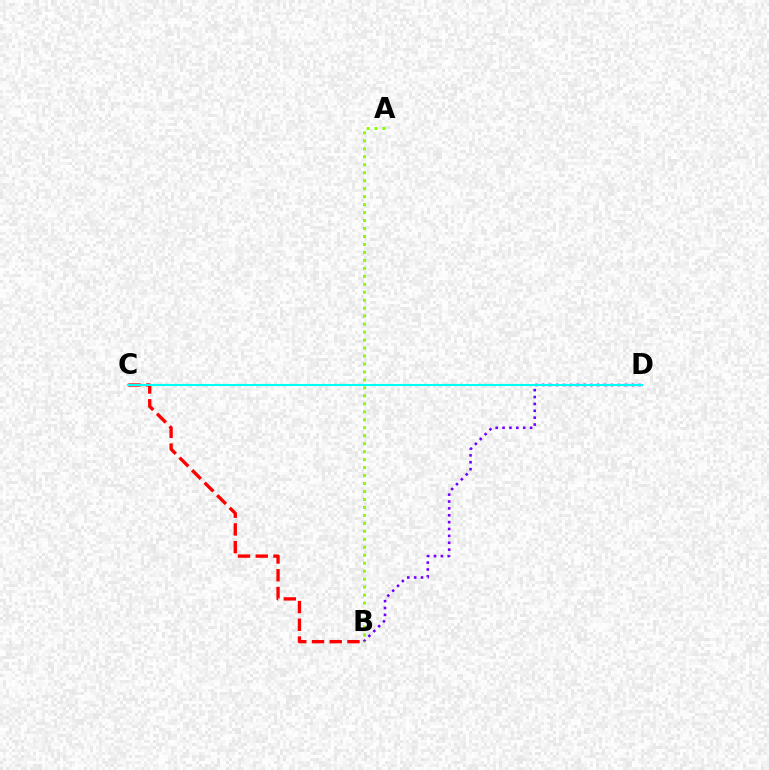{('B', 'D'): [{'color': '#7200ff', 'line_style': 'dotted', 'thickness': 1.87}], ('A', 'B'): [{'color': '#84ff00', 'line_style': 'dotted', 'thickness': 2.17}], ('B', 'C'): [{'color': '#ff0000', 'line_style': 'dashed', 'thickness': 2.41}], ('C', 'D'): [{'color': '#00fff6', 'line_style': 'solid', 'thickness': 1.51}]}